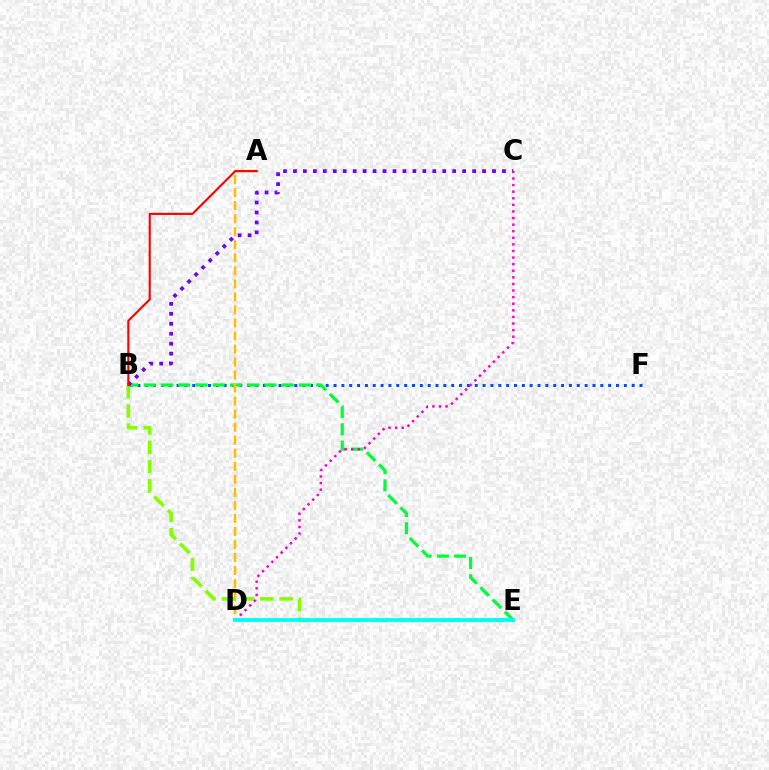{('B', 'F'): [{'color': '#004bff', 'line_style': 'dotted', 'thickness': 2.13}], ('B', 'E'): [{'color': '#00ff39', 'line_style': 'dashed', 'thickness': 2.34}, {'color': '#84ff00', 'line_style': 'dashed', 'thickness': 2.62}], ('A', 'D'): [{'color': '#ffbd00', 'line_style': 'dashed', 'thickness': 1.77}], ('B', 'C'): [{'color': '#7200ff', 'line_style': 'dotted', 'thickness': 2.7}], ('C', 'D'): [{'color': '#ff00cf', 'line_style': 'dotted', 'thickness': 1.79}], ('A', 'B'): [{'color': '#ff0000', 'line_style': 'solid', 'thickness': 1.52}], ('D', 'E'): [{'color': '#00fff6', 'line_style': 'solid', 'thickness': 2.76}]}